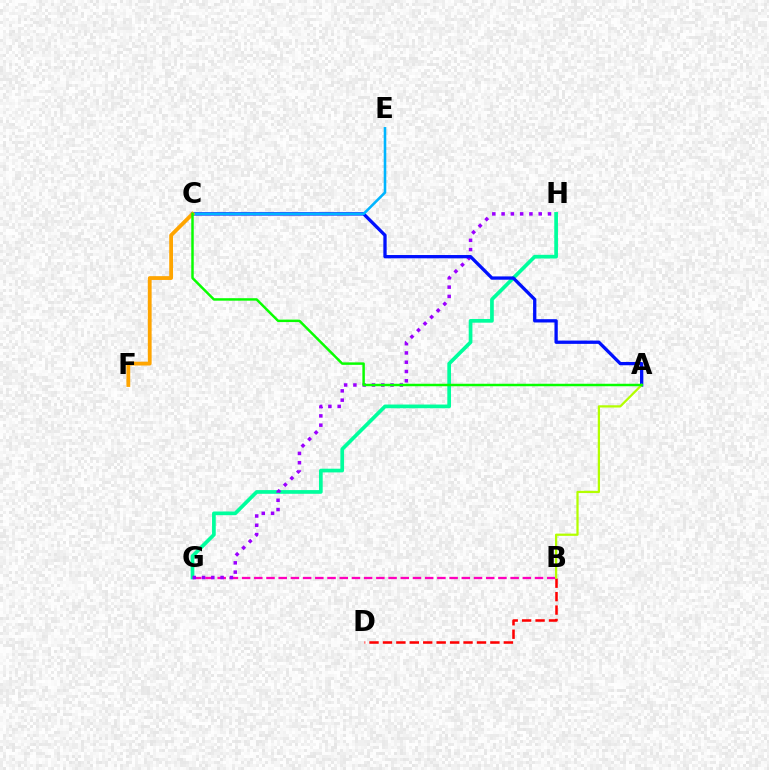{('G', 'H'): [{'color': '#00ff9d', 'line_style': 'solid', 'thickness': 2.66}, {'color': '#9b00ff', 'line_style': 'dotted', 'thickness': 2.52}], ('B', 'G'): [{'color': '#ff00bd', 'line_style': 'dashed', 'thickness': 1.66}], ('A', 'C'): [{'color': '#0010ff', 'line_style': 'solid', 'thickness': 2.37}, {'color': '#08ff00', 'line_style': 'solid', 'thickness': 1.78}], ('B', 'D'): [{'color': '#ff0000', 'line_style': 'dashed', 'thickness': 1.82}], ('C', 'E'): [{'color': '#00b5ff', 'line_style': 'solid', 'thickness': 1.86}], ('A', 'B'): [{'color': '#b3ff00', 'line_style': 'solid', 'thickness': 1.62}], ('C', 'F'): [{'color': '#ffa500', 'line_style': 'solid', 'thickness': 2.74}]}